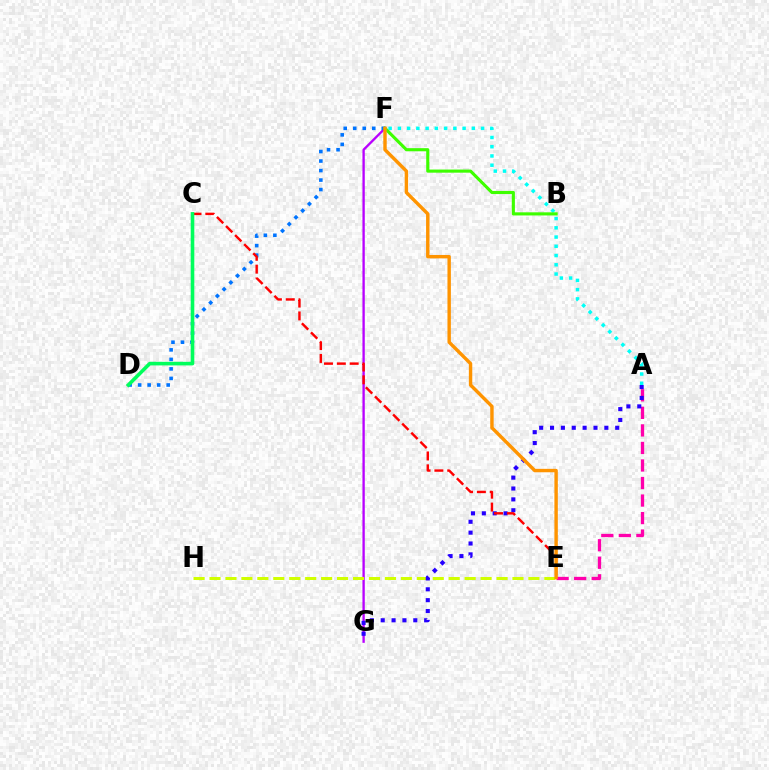{('A', 'E'): [{'color': '#ff00ac', 'line_style': 'dashed', 'thickness': 2.38}], ('F', 'G'): [{'color': '#b900ff', 'line_style': 'solid', 'thickness': 1.68}], ('E', 'H'): [{'color': '#d1ff00', 'line_style': 'dashed', 'thickness': 2.17}], ('A', 'G'): [{'color': '#2500ff', 'line_style': 'dotted', 'thickness': 2.95}], ('A', 'F'): [{'color': '#00fff6', 'line_style': 'dotted', 'thickness': 2.51}], ('D', 'F'): [{'color': '#0074ff', 'line_style': 'dotted', 'thickness': 2.58}], ('C', 'E'): [{'color': '#ff0000', 'line_style': 'dashed', 'thickness': 1.74}], ('C', 'D'): [{'color': '#00ff5c', 'line_style': 'solid', 'thickness': 2.59}], ('B', 'F'): [{'color': '#3dff00', 'line_style': 'solid', 'thickness': 2.25}], ('E', 'F'): [{'color': '#ff9400', 'line_style': 'solid', 'thickness': 2.46}]}